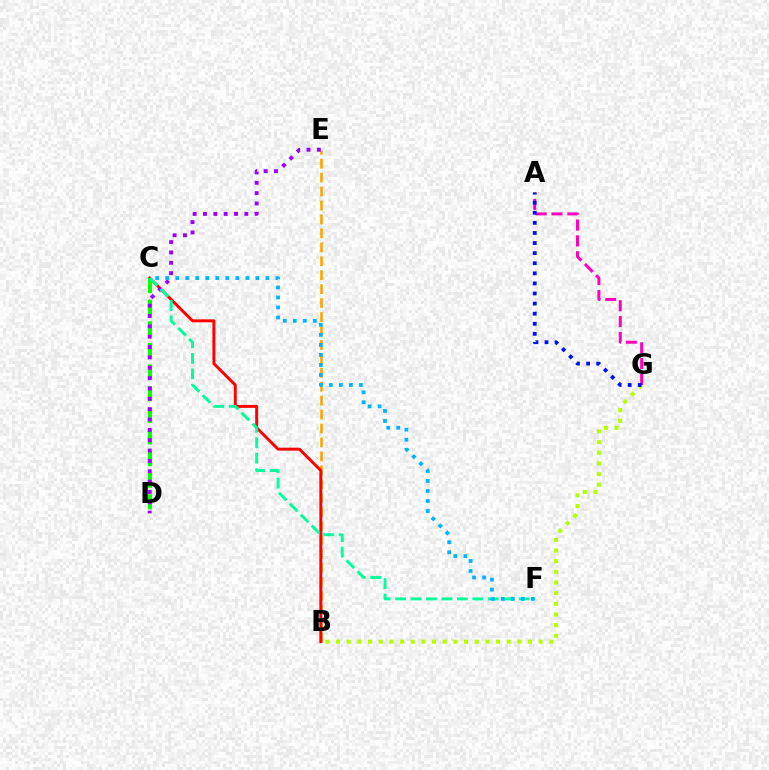{('B', 'E'): [{'color': '#ffa500', 'line_style': 'dashed', 'thickness': 1.89}], ('B', 'C'): [{'color': '#ff0000', 'line_style': 'solid', 'thickness': 2.12}], ('C', 'D'): [{'color': '#08ff00', 'line_style': 'dashed', 'thickness': 2.94}], ('B', 'G'): [{'color': '#b3ff00', 'line_style': 'dotted', 'thickness': 2.9}], ('D', 'E'): [{'color': '#9b00ff', 'line_style': 'dotted', 'thickness': 2.81}], ('C', 'F'): [{'color': '#00ff9d', 'line_style': 'dashed', 'thickness': 2.1}, {'color': '#00b5ff', 'line_style': 'dotted', 'thickness': 2.72}], ('A', 'G'): [{'color': '#ff00bd', 'line_style': 'dashed', 'thickness': 2.15}, {'color': '#0010ff', 'line_style': 'dotted', 'thickness': 2.74}]}